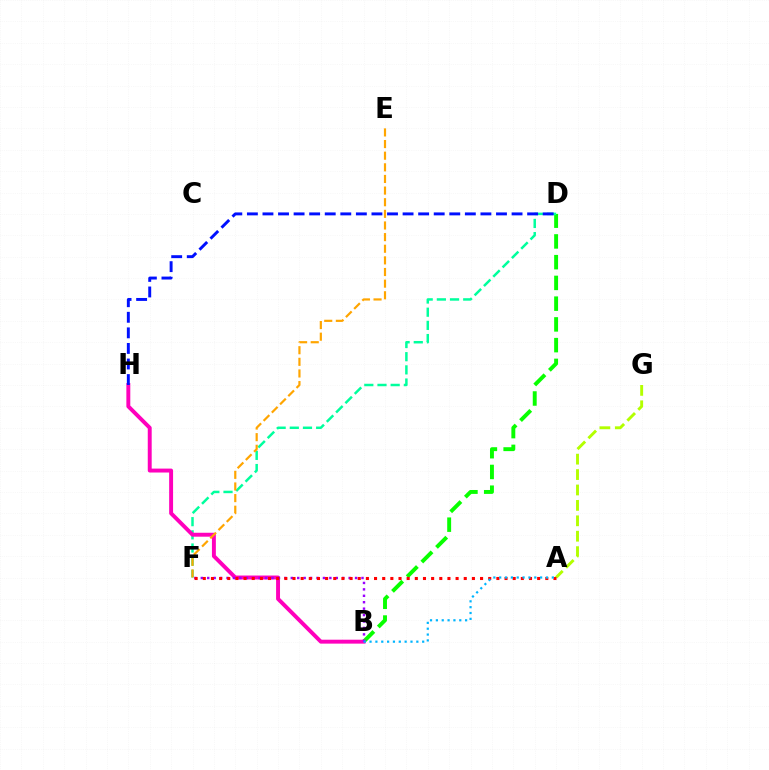{('B', 'D'): [{'color': '#08ff00', 'line_style': 'dashed', 'thickness': 2.82}], ('A', 'G'): [{'color': '#b3ff00', 'line_style': 'dashed', 'thickness': 2.09}], ('D', 'F'): [{'color': '#00ff9d', 'line_style': 'dashed', 'thickness': 1.79}], ('B', 'H'): [{'color': '#ff00bd', 'line_style': 'solid', 'thickness': 2.83}], ('B', 'F'): [{'color': '#9b00ff', 'line_style': 'dotted', 'thickness': 1.75}], ('D', 'H'): [{'color': '#0010ff', 'line_style': 'dashed', 'thickness': 2.11}], ('A', 'F'): [{'color': '#ff0000', 'line_style': 'dotted', 'thickness': 2.22}], ('E', 'F'): [{'color': '#ffa500', 'line_style': 'dashed', 'thickness': 1.58}], ('A', 'B'): [{'color': '#00b5ff', 'line_style': 'dotted', 'thickness': 1.59}]}